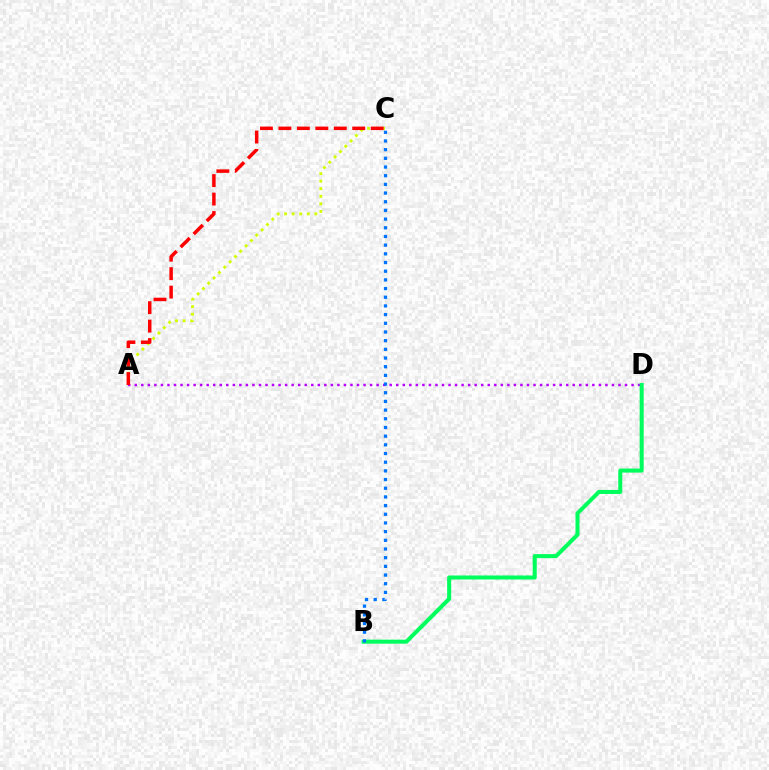{('A', 'D'): [{'color': '#b900ff', 'line_style': 'dotted', 'thickness': 1.78}], ('A', 'C'): [{'color': '#d1ff00', 'line_style': 'dotted', 'thickness': 2.05}, {'color': '#ff0000', 'line_style': 'dashed', 'thickness': 2.51}], ('B', 'D'): [{'color': '#00ff5c', 'line_style': 'solid', 'thickness': 2.91}], ('B', 'C'): [{'color': '#0074ff', 'line_style': 'dotted', 'thickness': 2.36}]}